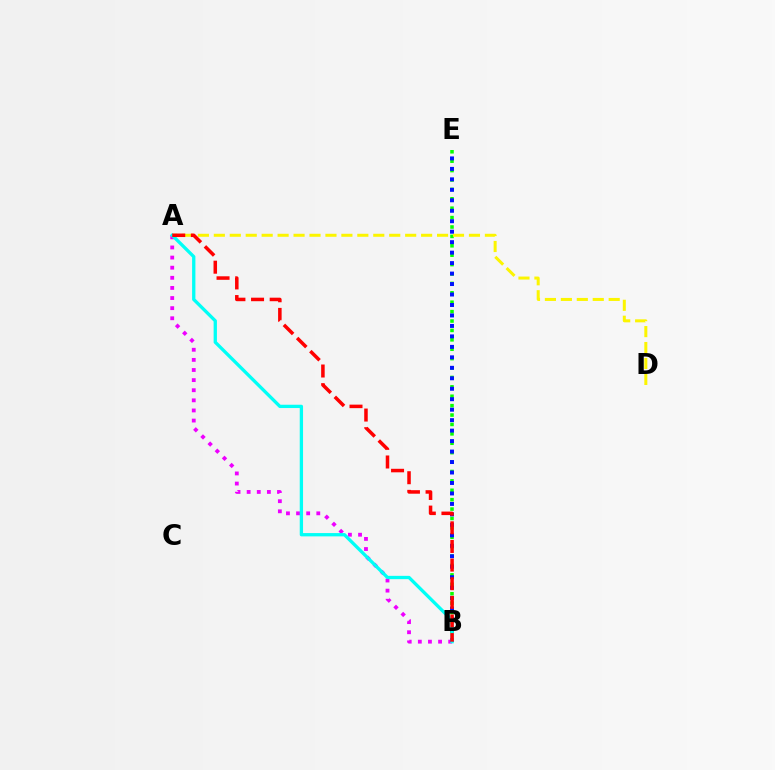{('B', 'E'): [{'color': '#08ff00', 'line_style': 'dotted', 'thickness': 2.55}, {'color': '#0010ff', 'line_style': 'dotted', 'thickness': 2.84}], ('A', 'B'): [{'color': '#ee00ff', 'line_style': 'dotted', 'thickness': 2.75}, {'color': '#00fff6', 'line_style': 'solid', 'thickness': 2.38}, {'color': '#ff0000', 'line_style': 'dashed', 'thickness': 2.53}], ('A', 'D'): [{'color': '#fcf500', 'line_style': 'dashed', 'thickness': 2.17}]}